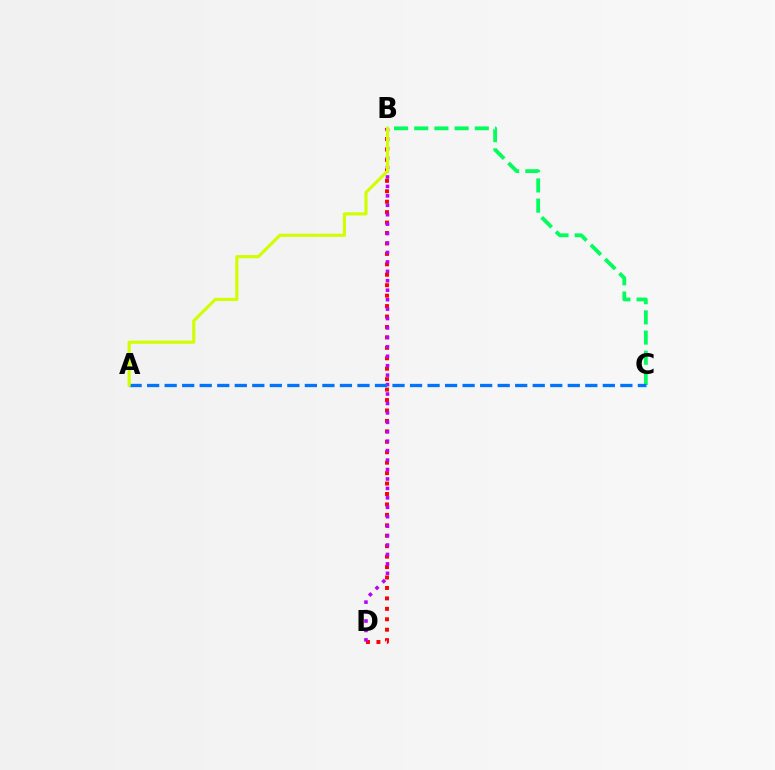{('B', 'D'): [{'color': '#ff0000', 'line_style': 'dotted', 'thickness': 2.84}, {'color': '#b900ff', 'line_style': 'dotted', 'thickness': 2.56}], ('B', 'C'): [{'color': '#00ff5c', 'line_style': 'dashed', 'thickness': 2.74}], ('A', 'C'): [{'color': '#0074ff', 'line_style': 'dashed', 'thickness': 2.38}], ('A', 'B'): [{'color': '#d1ff00', 'line_style': 'solid', 'thickness': 2.27}]}